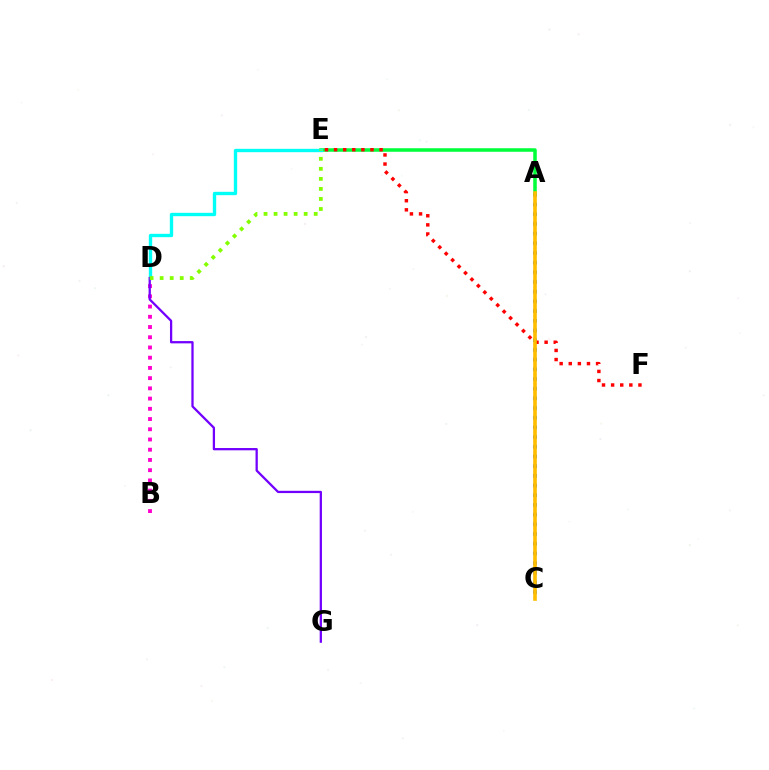{('A', 'C'): [{'color': '#004bff', 'line_style': 'dotted', 'thickness': 2.63}, {'color': '#ffbd00', 'line_style': 'solid', 'thickness': 2.63}], ('B', 'D'): [{'color': '#ff00cf', 'line_style': 'dotted', 'thickness': 2.78}], ('A', 'E'): [{'color': '#00ff39', 'line_style': 'solid', 'thickness': 2.54}], ('D', 'E'): [{'color': '#00fff6', 'line_style': 'solid', 'thickness': 2.41}, {'color': '#84ff00', 'line_style': 'dotted', 'thickness': 2.73}], ('D', 'G'): [{'color': '#7200ff', 'line_style': 'solid', 'thickness': 1.64}], ('E', 'F'): [{'color': '#ff0000', 'line_style': 'dotted', 'thickness': 2.47}]}